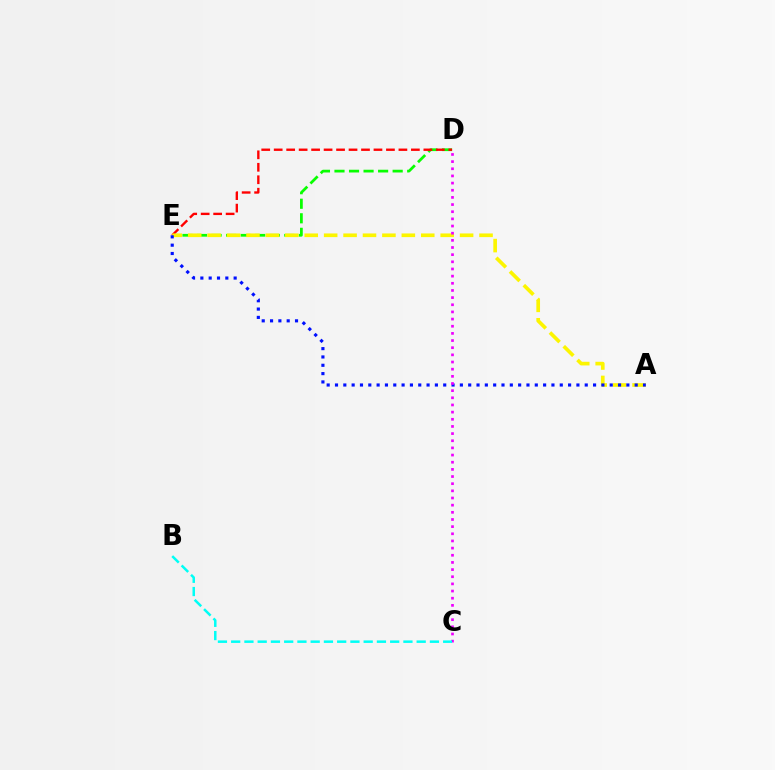{('D', 'E'): [{'color': '#08ff00', 'line_style': 'dashed', 'thickness': 1.98}, {'color': '#ff0000', 'line_style': 'dashed', 'thickness': 1.69}], ('A', 'E'): [{'color': '#fcf500', 'line_style': 'dashed', 'thickness': 2.64}, {'color': '#0010ff', 'line_style': 'dotted', 'thickness': 2.26}], ('C', 'D'): [{'color': '#ee00ff', 'line_style': 'dotted', 'thickness': 1.94}], ('B', 'C'): [{'color': '#00fff6', 'line_style': 'dashed', 'thickness': 1.8}]}